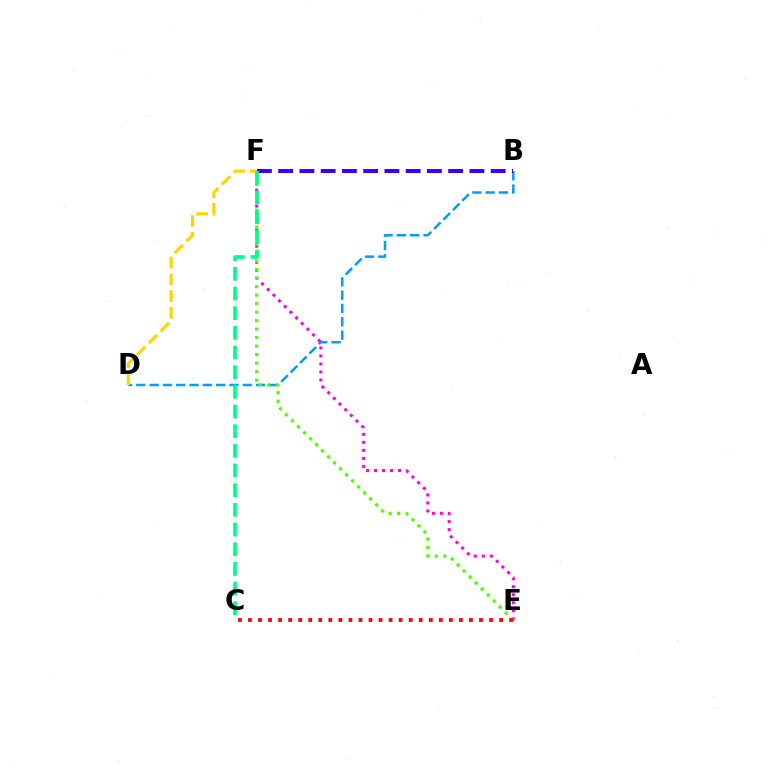{('B', 'D'): [{'color': '#009eff', 'line_style': 'dashed', 'thickness': 1.81}], ('B', 'F'): [{'color': '#3700ff', 'line_style': 'dashed', 'thickness': 2.89}], ('E', 'F'): [{'color': '#ff00ed', 'line_style': 'dotted', 'thickness': 2.18}, {'color': '#4fff00', 'line_style': 'dotted', 'thickness': 2.31}], ('D', 'F'): [{'color': '#ffd500', 'line_style': 'dashed', 'thickness': 2.28}], ('C', 'F'): [{'color': '#00ff86', 'line_style': 'dashed', 'thickness': 2.67}], ('C', 'E'): [{'color': '#ff0000', 'line_style': 'dotted', 'thickness': 2.73}]}